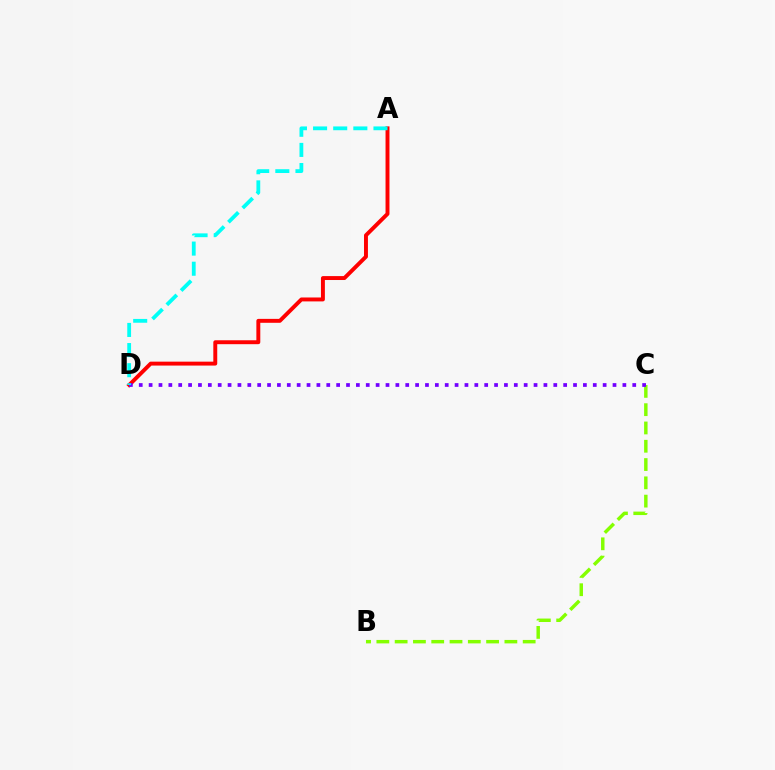{('B', 'C'): [{'color': '#84ff00', 'line_style': 'dashed', 'thickness': 2.48}], ('A', 'D'): [{'color': '#ff0000', 'line_style': 'solid', 'thickness': 2.82}, {'color': '#00fff6', 'line_style': 'dashed', 'thickness': 2.73}], ('C', 'D'): [{'color': '#7200ff', 'line_style': 'dotted', 'thickness': 2.68}]}